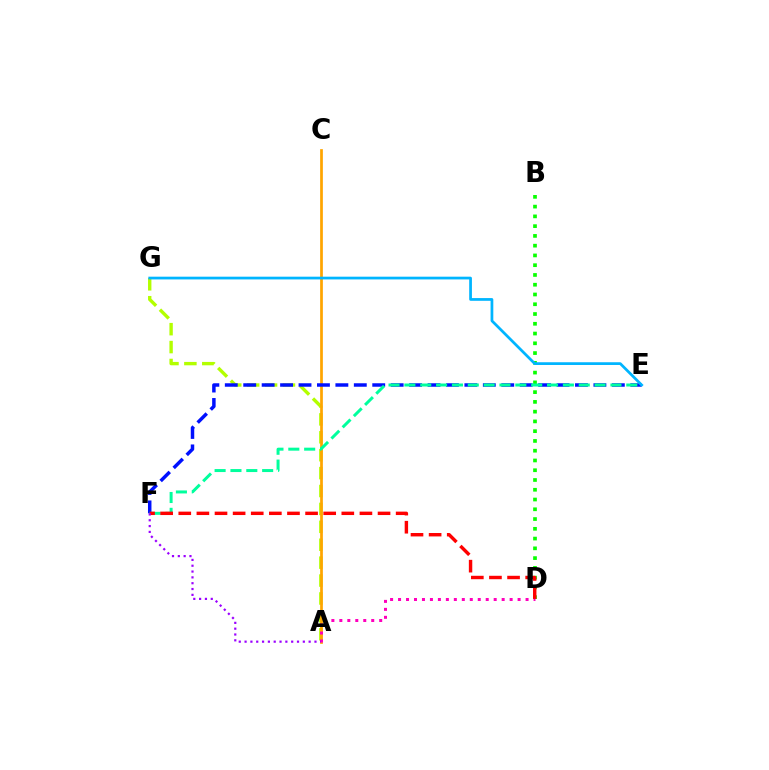{('A', 'G'): [{'color': '#b3ff00', 'line_style': 'dashed', 'thickness': 2.43}], ('A', 'C'): [{'color': '#ffa500', 'line_style': 'solid', 'thickness': 1.96}], ('B', 'D'): [{'color': '#08ff00', 'line_style': 'dotted', 'thickness': 2.65}], ('E', 'F'): [{'color': '#0010ff', 'line_style': 'dashed', 'thickness': 2.5}, {'color': '#00ff9d', 'line_style': 'dashed', 'thickness': 2.15}], ('A', 'D'): [{'color': '#ff00bd', 'line_style': 'dotted', 'thickness': 2.17}], ('E', 'G'): [{'color': '#00b5ff', 'line_style': 'solid', 'thickness': 1.97}], ('D', 'F'): [{'color': '#ff0000', 'line_style': 'dashed', 'thickness': 2.46}], ('A', 'F'): [{'color': '#9b00ff', 'line_style': 'dotted', 'thickness': 1.58}]}